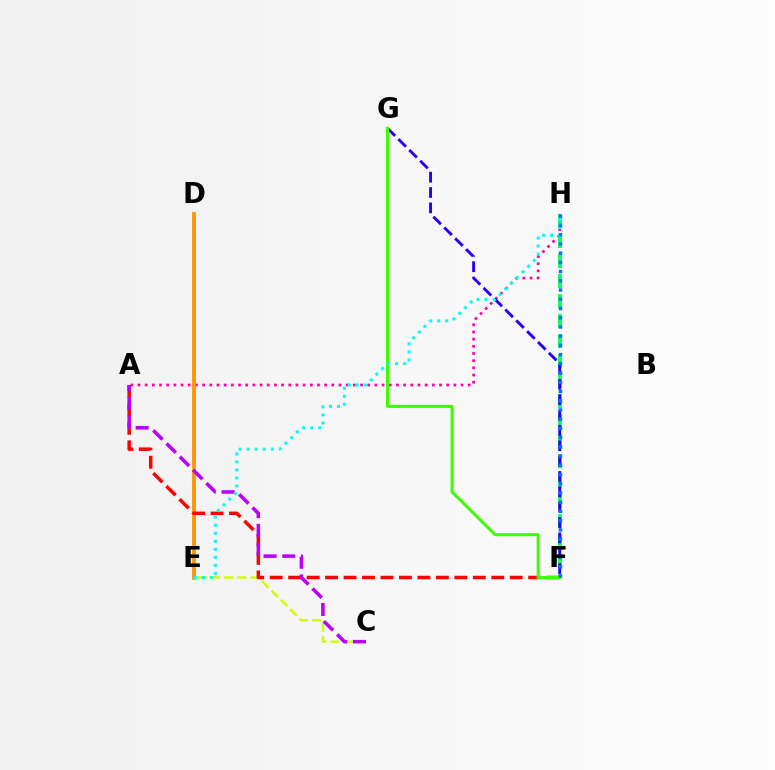{('C', 'E'): [{'color': '#d1ff00', 'line_style': 'dashed', 'thickness': 1.8}], ('A', 'H'): [{'color': '#ff00ac', 'line_style': 'dotted', 'thickness': 1.95}], ('D', 'E'): [{'color': '#ff9400', 'line_style': 'solid', 'thickness': 2.72}], ('A', 'F'): [{'color': '#ff0000', 'line_style': 'dashed', 'thickness': 2.51}], ('F', 'H'): [{'color': '#00ff5c', 'line_style': 'dashed', 'thickness': 2.72}, {'color': '#0074ff', 'line_style': 'dotted', 'thickness': 2.51}], ('F', 'G'): [{'color': '#2500ff', 'line_style': 'dashed', 'thickness': 2.09}, {'color': '#3dff00', 'line_style': 'solid', 'thickness': 2.19}], ('A', 'C'): [{'color': '#b900ff', 'line_style': 'dashed', 'thickness': 2.54}], ('E', 'H'): [{'color': '#00fff6', 'line_style': 'dotted', 'thickness': 2.18}]}